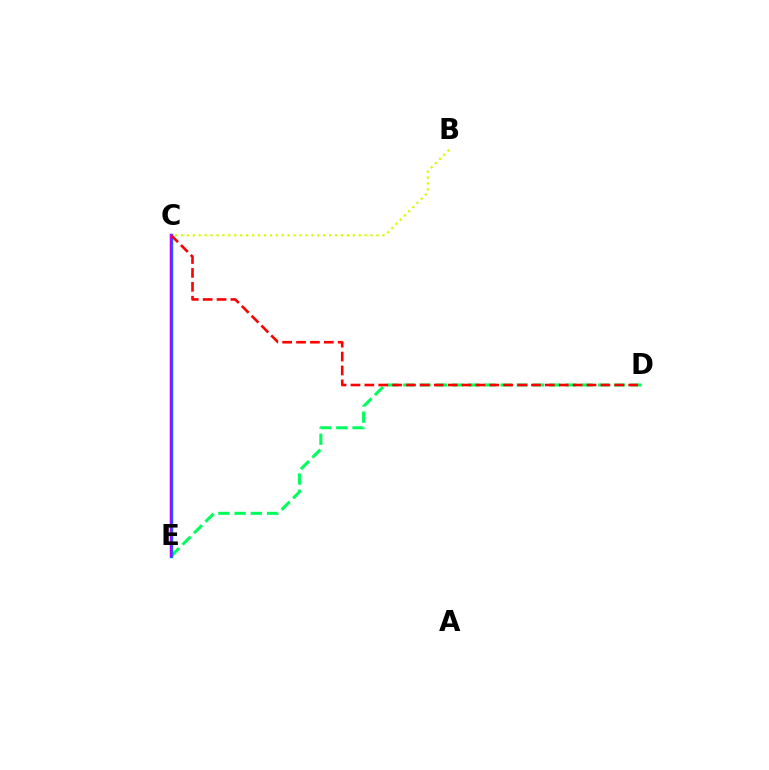{('D', 'E'): [{'color': '#00ff5c', 'line_style': 'dashed', 'thickness': 2.2}], ('C', 'E'): [{'color': '#0074ff', 'line_style': 'solid', 'thickness': 2.44}, {'color': '#b900ff', 'line_style': 'solid', 'thickness': 1.62}], ('C', 'D'): [{'color': '#ff0000', 'line_style': 'dashed', 'thickness': 1.89}], ('B', 'C'): [{'color': '#d1ff00', 'line_style': 'dotted', 'thickness': 1.61}]}